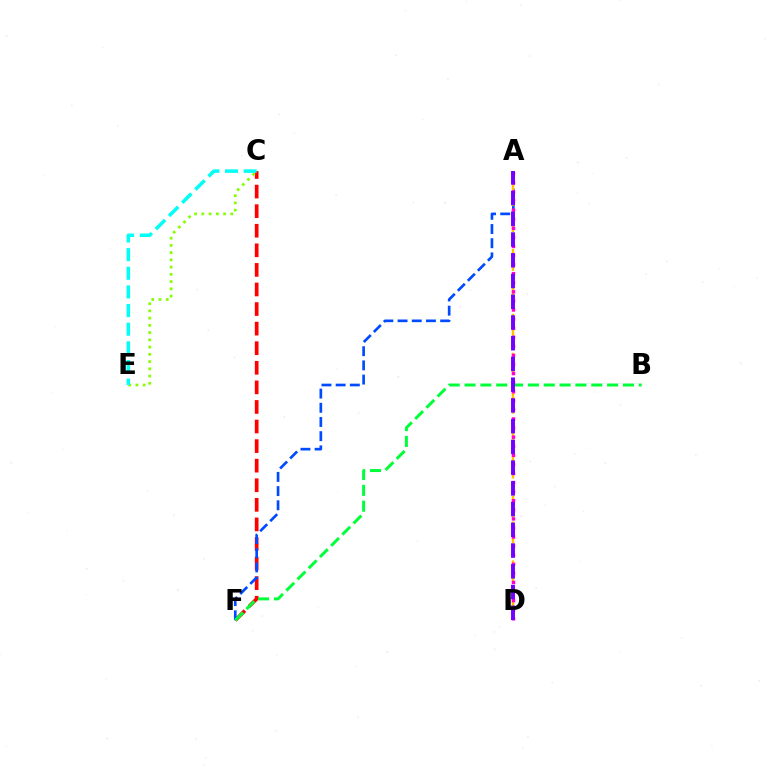{('C', 'F'): [{'color': '#ff0000', 'line_style': 'dashed', 'thickness': 2.66}], ('A', 'F'): [{'color': '#004bff', 'line_style': 'dashed', 'thickness': 1.93}], ('C', 'E'): [{'color': '#84ff00', 'line_style': 'dotted', 'thickness': 1.97}, {'color': '#00fff6', 'line_style': 'dashed', 'thickness': 2.53}], ('A', 'D'): [{'color': '#ffbd00', 'line_style': 'dashed', 'thickness': 1.76}, {'color': '#ff00cf', 'line_style': 'dotted', 'thickness': 2.47}, {'color': '#7200ff', 'line_style': 'dashed', 'thickness': 2.82}], ('B', 'F'): [{'color': '#00ff39', 'line_style': 'dashed', 'thickness': 2.15}]}